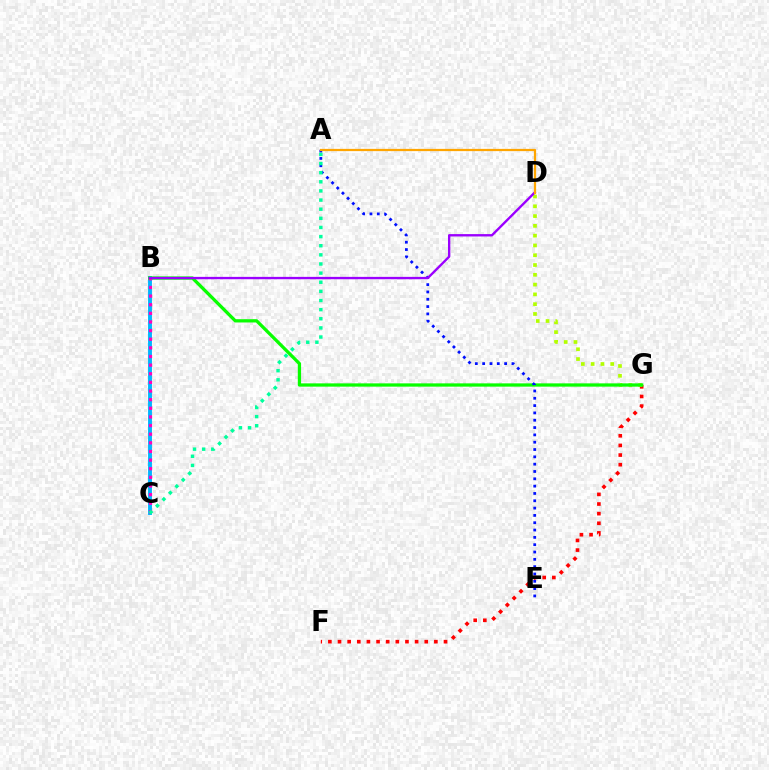{('F', 'G'): [{'color': '#ff0000', 'line_style': 'dotted', 'thickness': 2.62}], ('D', 'G'): [{'color': '#b3ff00', 'line_style': 'dotted', 'thickness': 2.66}], ('B', 'C'): [{'color': '#00b5ff', 'line_style': 'solid', 'thickness': 2.81}, {'color': '#ff00bd', 'line_style': 'dotted', 'thickness': 2.35}], ('B', 'G'): [{'color': '#08ff00', 'line_style': 'solid', 'thickness': 2.35}], ('A', 'E'): [{'color': '#0010ff', 'line_style': 'dotted', 'thickness': 1.99}], ('B', 'D'): [{'color': '#9b00ff', 'line_style': 'solid', 'thickness': 1.7}], ('A', 'C'): [{'color': '#00ff9d', 'line_style': 'dotted', 'thickness': 2.48}], ('A', 'D'): [{'color': '#ffa500', 'line_style': 'solid', 'thickness': 1.62}]}